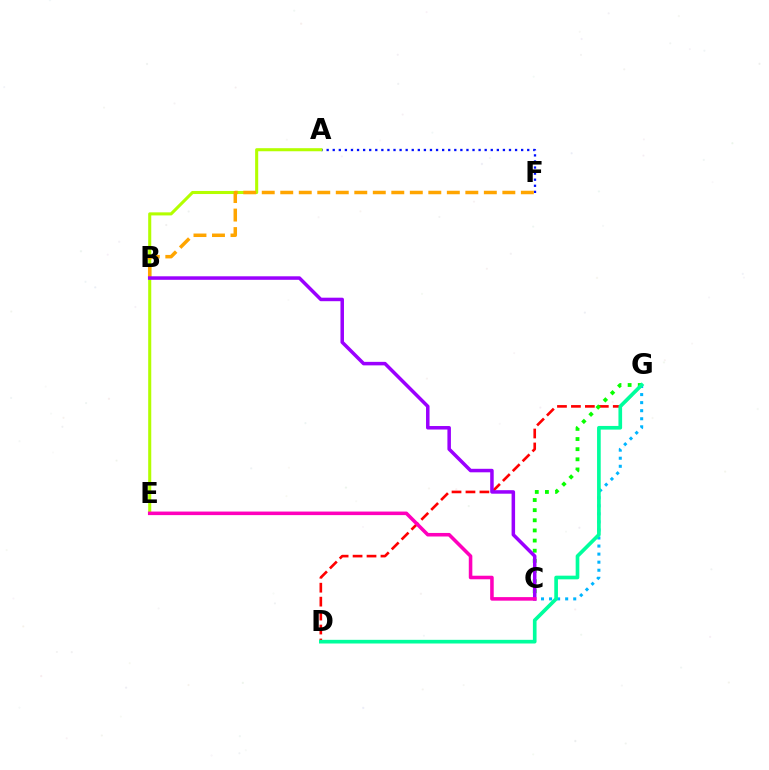{('D', 'G'): [{'color': '#ff0000', 'line_style': 'dashed', 'thickness': 1.89}, {'color': '#00ff9d', 'line_style': 'solid', 'thickness': 2.64}], ('C', 'G'): [{'color': '#00b5ff', 'line_style': 'dotted', 'thickness': 2.19}, {'color': '#08ff00', 'line_style': 'dotted', 'thickness': 2.75}], ('A', 'F'): [{'color': '#0010ff', 'line_style': 'dotted', 'thickness': 1.65}], ('A', 'E'): [{'color': '#b3ff00', 'line_style': 'solid', 'thickness': 2.21}], ('B', 'F'): [{'color': '#ffa500', 'line_style': 'dashed', 'thickness': 2.51}], ('B', 'C'): [{'color': '#9b00ff', 'line_style': 'solid', 'thickness': 2.53}], ('C', 'E'): [{'color': '#ff00bd', 'line_style': 'solid', 'thickness': 2.56}]}